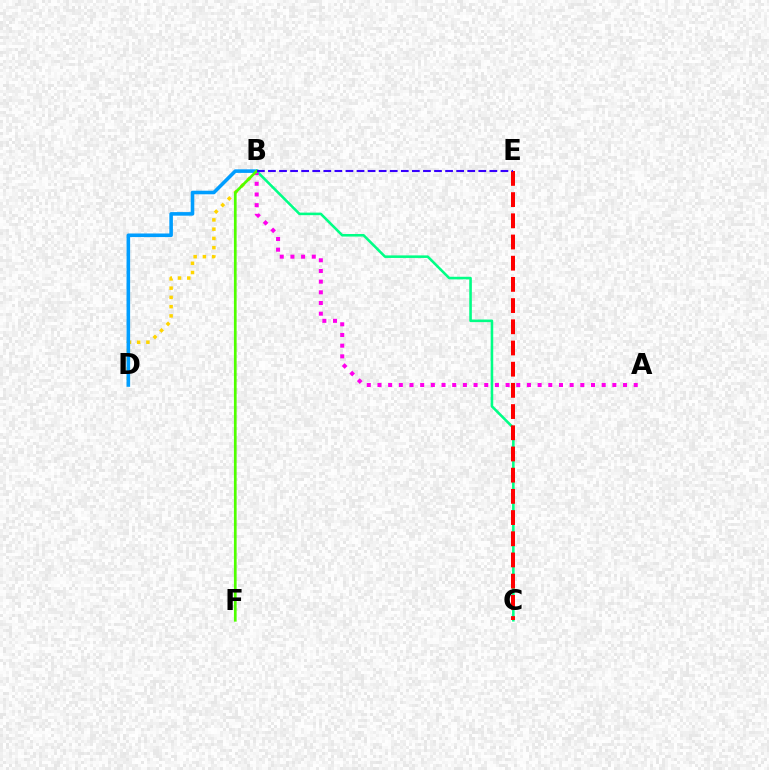{('B', 'D'): [{'color': '#ffd500', 'line_style': 'dotted', 'thickness': 2.51}, {'color': '#009eff', 'line_style': 'solid', 'thickness': 2.58}], ('B', 'C'): [{'color': '#00ff86', 'line_style': 'solid', 'thickness': 1.85}], ('C', 'E'): [{'color': '#ff0000', 'line_style': 'dashed', 'thickness': 2.88}], ('A', 'B'): [{'color': '#ff00ed', 'line_style': 'dotted', 'thickness': 2.9}], ('B', 'F'): [{'color': '#4fff00', 'line_style': 'solid', 'thickness': 1.95}], ('B', 'E'): [{'color': '#3700ff', 'line_style': 'dashed', 'thickness': 1.5}]}